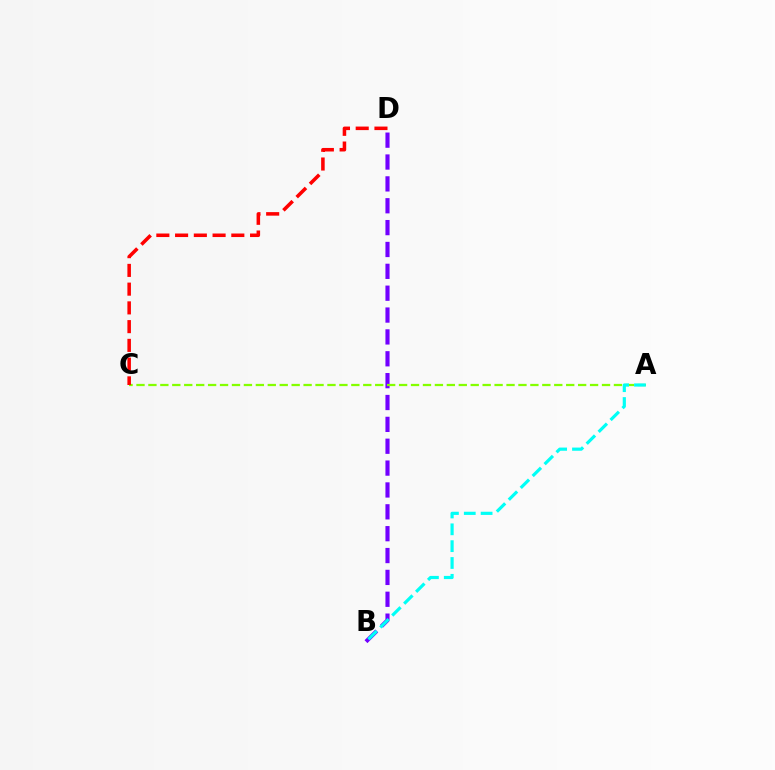{('B', 'D'): [{'color': '#7200ff', 'line_style': 'dashed', 'thickness': 2.97}], ('A', 'C'): [{'color': '#84ff00', 'line_style': 'dashed', 'thickness': 1.62}], ('C', 'D'): [{'color': '#ff0000', 'line_style': 'dashed', 'thickness': 2.55}], ('A', 'B'): [{'color': '#00fff6', 'line_style': 'dashed', 'thickness': 2.29}]}